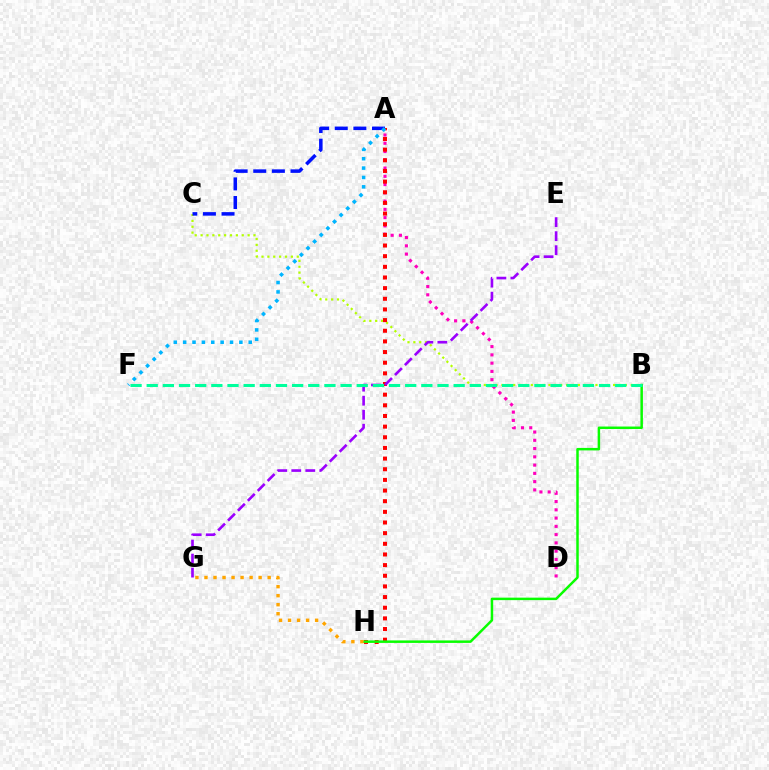{('B', 'C'): [{'color': '#b3ff00', 'line_style': 'dotted', 'thickness': 1.6}], ('A', 'D'): [{'color': '#ff00bd', 'line_style': 'dotted', 'thickness': 2.25}], ('A', 'H'): [{'color': '#ff0000', 'line_style': 'dotted', 'thickness': 2.89}], ('A', 'C'): [{'color': '#0010ff', 'line_style': 'dashed', 'thickness': 2.53}], ('B', 'H'): [{'color': '#08ff00', 'line_style': 'solid', 'thickness': 1.79}], ('E', 'G'): [{'color': '#9b00ff', 'line_style': 'dashed', 'thickness': 1.9}], ('B', 'F'): [{'color': '#00ff9d', 'line_style': 'dashed', 'thickness': 2.19}], ('A', 'F'): [{'color': '#00b5ff', 'line_style': 'dotted', 'thickness': 2.55}], ('G', 'H'): [{'color': '#ffa500', 'line_style': 'dotted', 'thickness': 2.45}]}